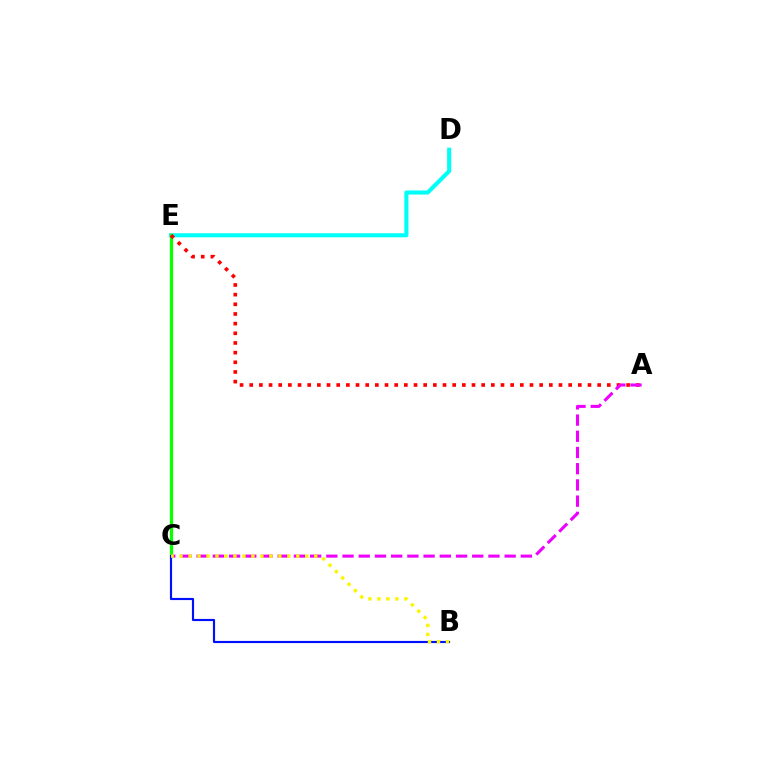{('D', 'E'): [{'color': '#00fff6', 'line_style': 'solid', 'thickness': 2.94}], ('C', 'E'): [{'color': '#08ff00', 'line_style': 'solid', 'thickness': 2.35}], ('B', 'C'): [{'color': '#0010ff', 'line_style': 'solid', 'thickness': 1.55}, {'color': '#fcf500', 'line_style': 'dotted', 'thickness': 2.44}], ('A', 'E'): [{'color': '#ff0000', 'line_style': 'dotted', 'thickness': 2.63}], ('A', 'C'): [{'color': '#ee00ff', 'line_style': 'dashed', 'thickness': 2.2}]}